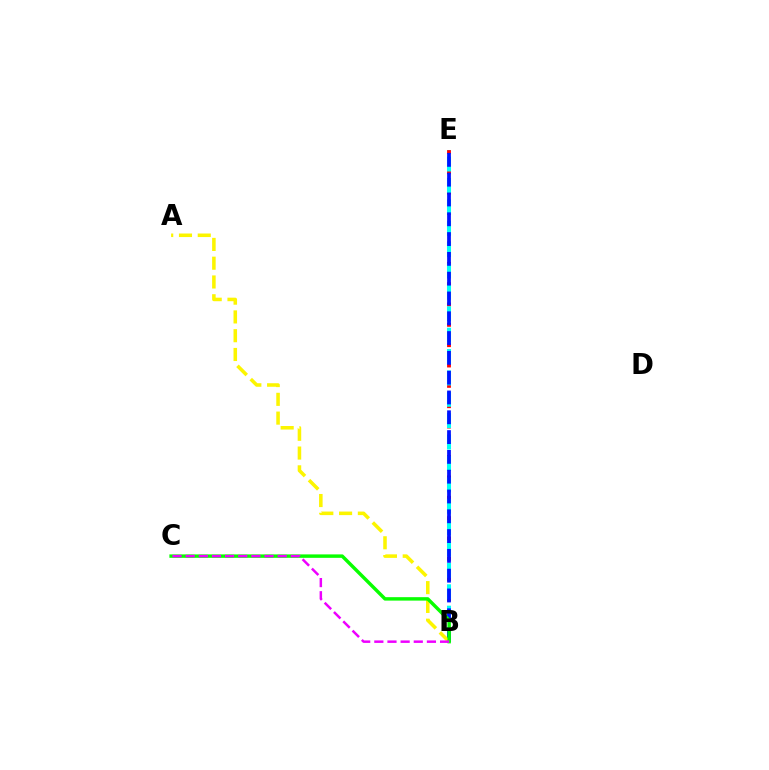{('B', 'E'): [{'color': '#ff0000', 'line_style': 'dotted', 'thickness': 2.76}, {'color': '#00fff6', 'line_style': 'dashed', 'thickness': 2.91}, {'color': '#0010ff', 'line_style': 'dashed', 'thickness': 2.69}], ('A', 'B'): [{'color': '#fcf500', 'line_style': 'dashed', 'thickness': 2.55}], ('B', 'C'): [{'color': '#08ff00', 'line_style': 'solid', 'thickness': 2.48}, {'color': '#ee00ff', 'line_style': 'dashed', 'thickness': 1.79}]}